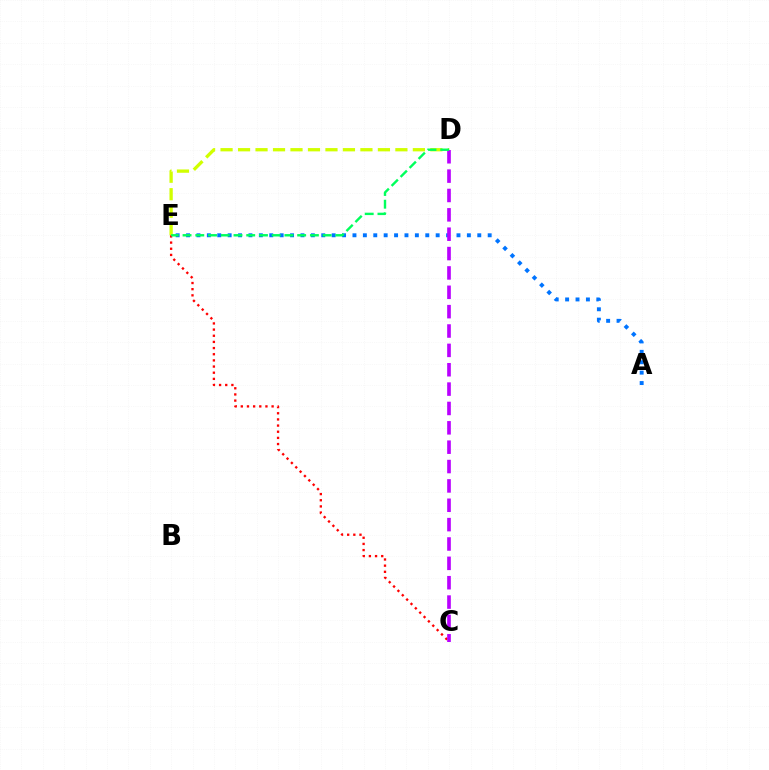{('D', 'E'): [{'color': '#d1ff00', 'line_style': 'dashed', 'thickness': 2.38}, {'color': '#00ff5c', 'line_style': 'dashed', 'thickness': 1.73}], ('A', 'E'): [{'color': '#0074ff', 'line_style': 'dotted', 'thickness': 2.83}], ('C', 'E'): [{'color': '#ff0000', 'line_style': 'dotted', 'thickness': 1.67}], ('C', 'D'): [{'color': '#b900ff', 'line_style': 'dashed', 'thickness': 2.63}]}